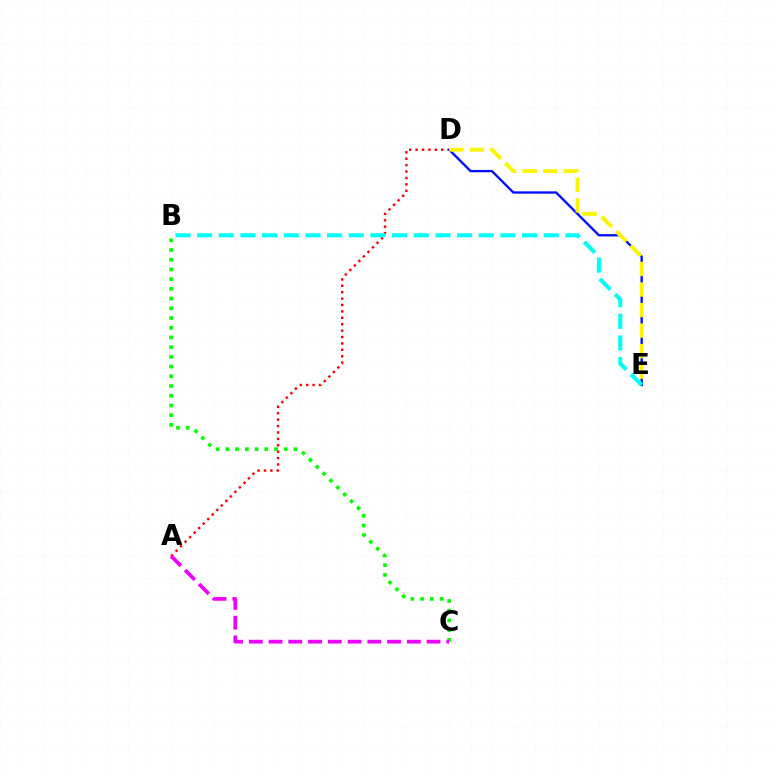{('A', 'D'): [{'color': '#ff0000', 'line_style': 'dotted', 'thickness': 1.74}], ('D', 'E'): [{'color': '#0010ff', 'line_style': 'solid', 'thickness': 1.68}, {'color': '#fcf500', 'line_style': 'dashed', 'thickness': 2.79}], ('B', 'E'): [{'color': '#00fff6', 'line_style': 'dashed', 'thickness': 2.94}], ('B', 'C'): [{'color': '#08ff00', 'line_style': 'dotted', 'thickness': 2.64}], ('A', 'C'): [{'color': '#ee00ff', 'line_style': 'dashed', 'thickness': 2.68}]}